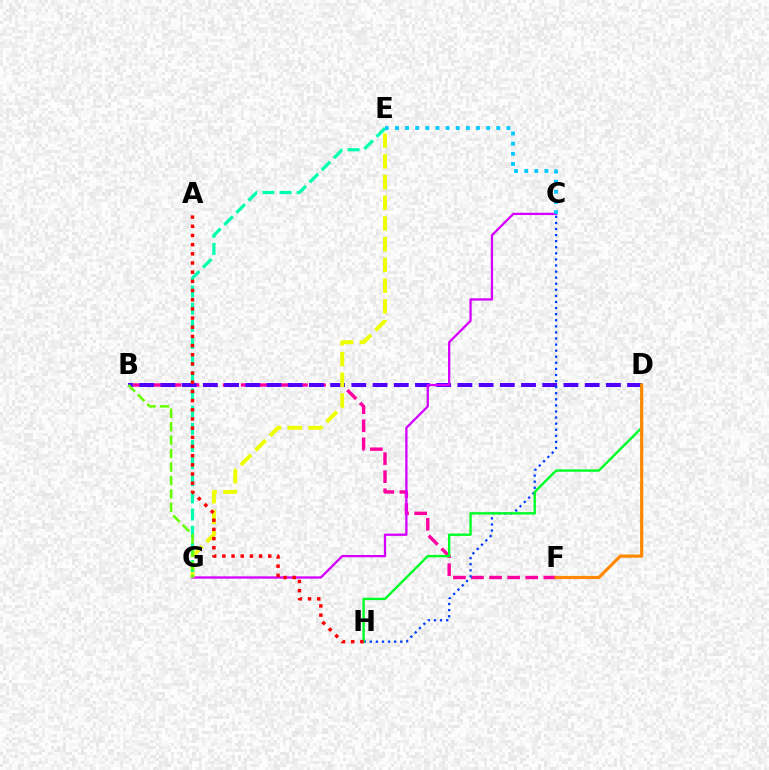{('B', 'F'): [{'color': '#ff00a0', 'line_style': 'dashed', 'thickness': 2.46}], ('B', 'D'): [{'color': '#4f00ff', 'line_style': 'dashed', 'thickness': 2.88}], ('C', 'G'): [{'color': '#d600ff', 'line_style': 'solid', 'thickness': 1.65}], ('E', 'G'): [{'color': '#eeff00', 'line_style': 'dashed', 'thickness': 2.82}, {'color': '#00ffaf', 'line_style': 'dashed', 'thickness': 2.33}], ('B', 'G'): [{'color': '#66ff00', 'line_style': 'dashed', 'thickness': 1.83}], ('C', 'H'): [{'color': '#003fff', 'line_style': 'dotted', 'thickness': 1.65}], ('D', 'H'): [{'color': '#00ff27', 'line_style': 'solid', 'thickness': 1.71}], ('D', 'F'): [{'color': '#ff8800', 'line_style': 'solid', 'thickness': 2.29}], ('A', 'H'): [{'color': '#ff0000', 'line_style': 'dotted', 'thickness': 2.49}], ('C', 'E'): [{'color': '#00c7ff', 'line_style': 'dotted', 'thickness': 2.75}]}